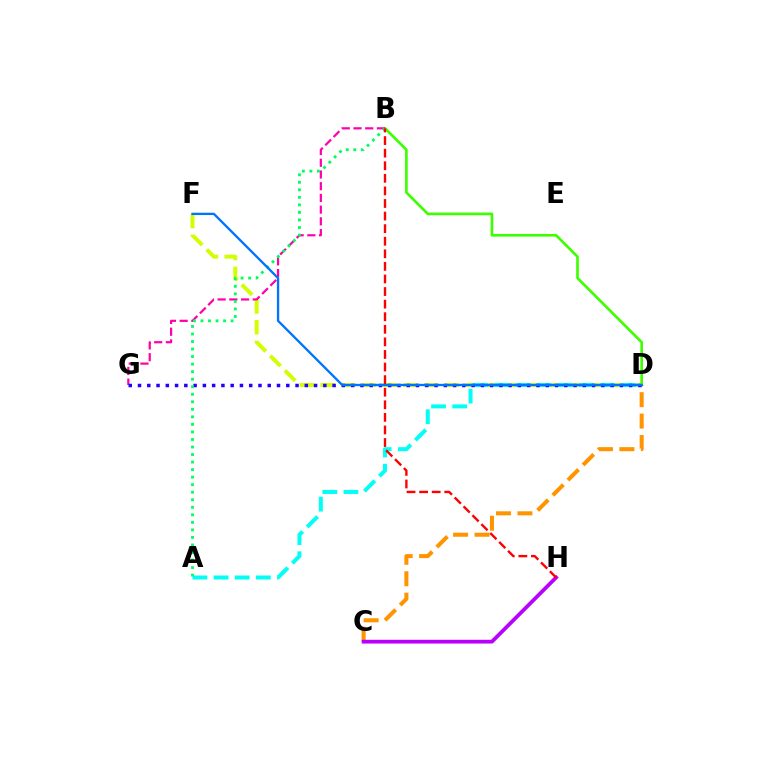{('C', 'D'): [{'color': '#ff9400', 'line_style': 'dashed', 'thickness': 2.91}], ('B', 'D'): [{'color': '#3dff00', 'line_style': 'solid', 'thickness': 1.91}], ('C', 'H'): [{'color': '#b900ff', 'line_style': 'solid', 'thickness': 2.71}], ('D', 'F'): [{'color': '#d1ff00', 'line_style': 'dashed', 'thickness': 2.82}, {'color': '#0074ff', 'line_style': 'solid', 'thickness': 1.67}], ('B', 'G'): [{'color': '#ff00ac', 'line_style': 'dashed', 'thickness': 1.59}], ('A', 'D'): [{'color': '#00fff6', 'line_style': 'dashed', 'thickness': 2.87}], ('D', 'G'): [{'color': '#2500ff', 'line_style': 'dotted', 'thickness': 2.52}], ('A', 'B'): [{'color': '#00ff5c', 'line_style': 'dotted', 'thickness': 2.05}], ('B', 'H'): [{'color': '#ff0000', 'line_style': 'dashed', 'thickness': 1.71}]}